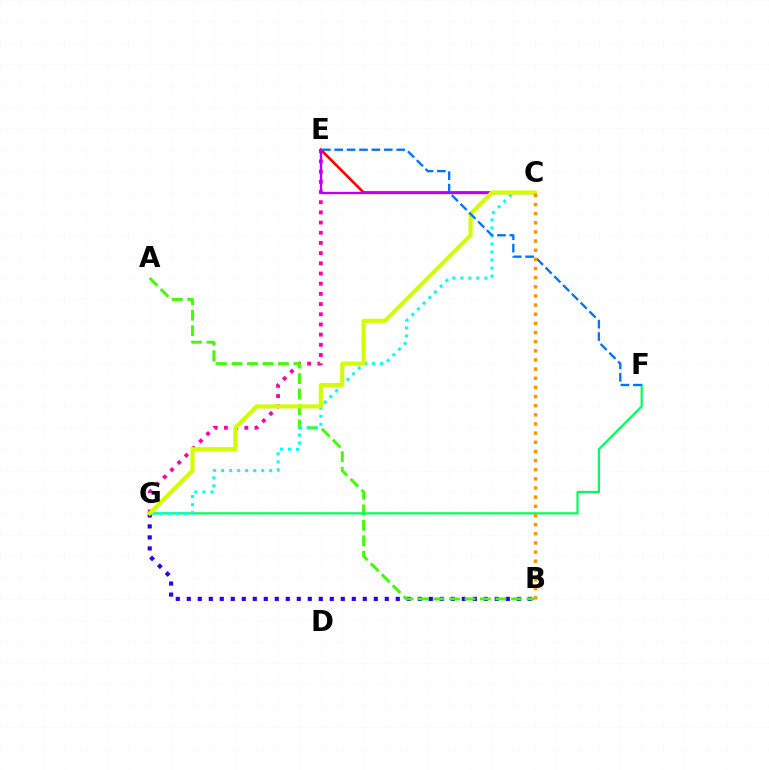{('B', 'G'): [{'color': '#2500ff', 'line_style': 'dotted', 'thickness': 2.99}], ('E', 'G'): [{'color': '#ff00ac', 'line_style': 'dotted', 'thickness': 2.77}], ('C', 'E'): [{'color': '#ff0000', 'line_style': 'solid', 'thickness': 1.92}, {'color': '#b900ff', 'line_style': 'solid', 'thickness': 1.69}], ('A', 'B'): [{'color': '#3dff00', 'line_style': 'dashed', 'thickness': 2.1}], ('F', 'G'): [{'color': '#00ff5c', 'line_style': 'solid', 'thickness': 1.59}], ('C', 'G'): [{'color': '#00fff6', 'line_style': 'dotted', 'thickness': 2.18}, {'color': '#d1ff00', 'line_style': 'solid', 'thickness': 2.94}], ('E', 'F'): [{'color': '#0074ff', 'line_style': 'dashed', 'thickness': 1.68}], ('B', 'C'): [{'color': '#ff9400', 'line_style': 'dotted', 'thickness': 2.49}]}